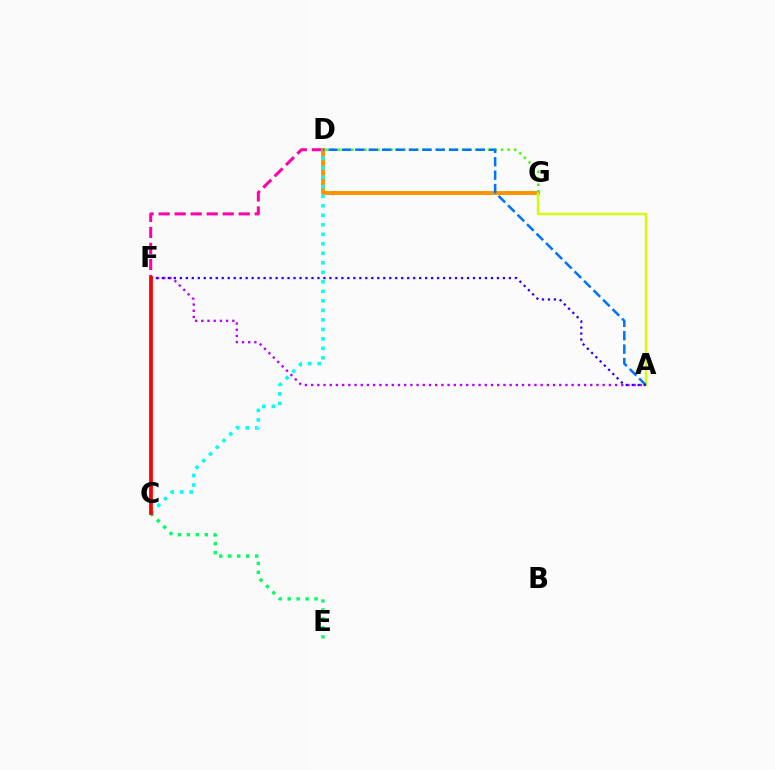{('A', 'F'): [{'color': '#b900ff', 'line_style': 'dotted', 'thickness': 1.69}, {'color': '#2500ff', 'line_style': 'dotted', 'thickness': 1.63}], ('C', 'E'): [{'color': '#00ff5c', 'line_style': 'dotted', 'thickness': 2.44}], ('D', 'F'): [{'color': '#ff00ac', 'line_style': 'dashed', 'thickness': 2.18}], ('D', 'G'): [{'color': '#ff9400', 'line_style': 'solid', 'thickness': 2.83}, {'color': '#3dff00', 'line_style': 'dotted', 'thickness': 1.77}], ('A', 'G'): [{'color': '#d1ff00', 'line_style': 'solid', 'thickness': 1.71}], ('C', 'D'): [{'color': '#00fff6', 'line_style': 'dotted', 'thickness': 2.58}], ('A', 'D'): [{'color': '#0074ff', 'line_style': 'dashed', 'thickness': 1.82}], ('C', 'F'): [{'color': '#ff0000', 'line_style': 'solid', 'thickness': 2.7}]}